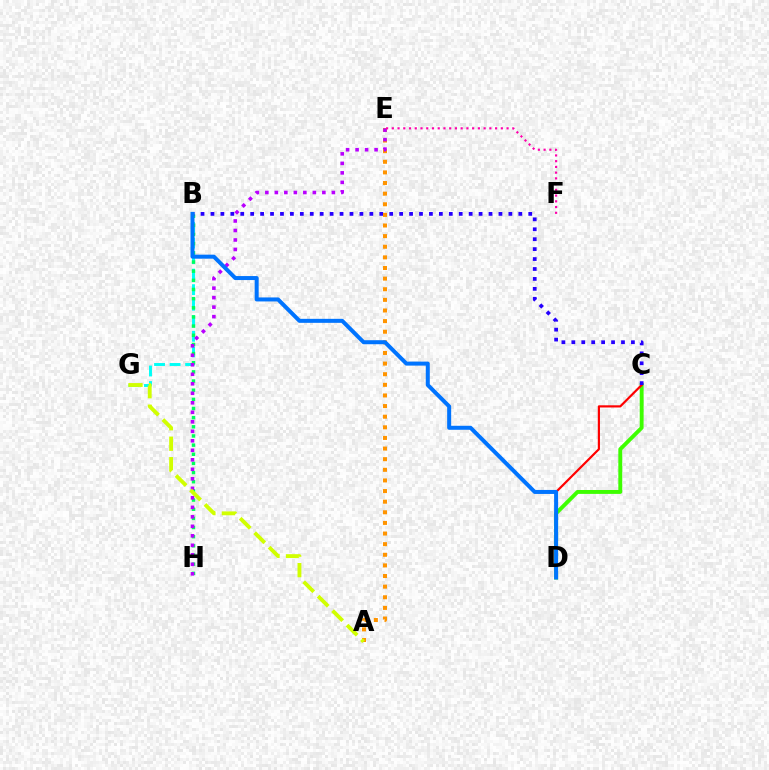{('C', 'D'): [{'color': '#3dff00', 'line_style': 'solid', 'thickness': 2.81}, {'color': '#ff0000', 'line_style': 'solid', 'thickness': 1.57}], ('B', 'G'): [{'color': '#00fff6', 'line_style': 'dashed', 'thickness': 2.11}], ('B', 'H'): [{'color': '#00ff5c', 'line_style': 'dotted', 'thickness': 2.49}], ('B', 'C'): [{'color': '#2500ff', 'line_style': 'dotted', 'thickness': 2.7}], ('A', 'E'): [{'color': '#ff9400', 'line_style': 'dotted', 'thickness': 2.89}], ('E', 'H'): [{'color': '#b900ff', 'line_style': 'dotted', 'thickness': 2.58}], ('A', 'G'): [{'color': '#d1ff00', 'line_style': 'dashed', 'thickness': 2.78}], ('B', 'D'): [{'color': '#0074ff', 'line_style': 'solid', 'thickness': 2.88}], ('E', 'F'): [{'color': '#ff00ac', 'line_style': 'dotted', 'thickness': 1.56}]}